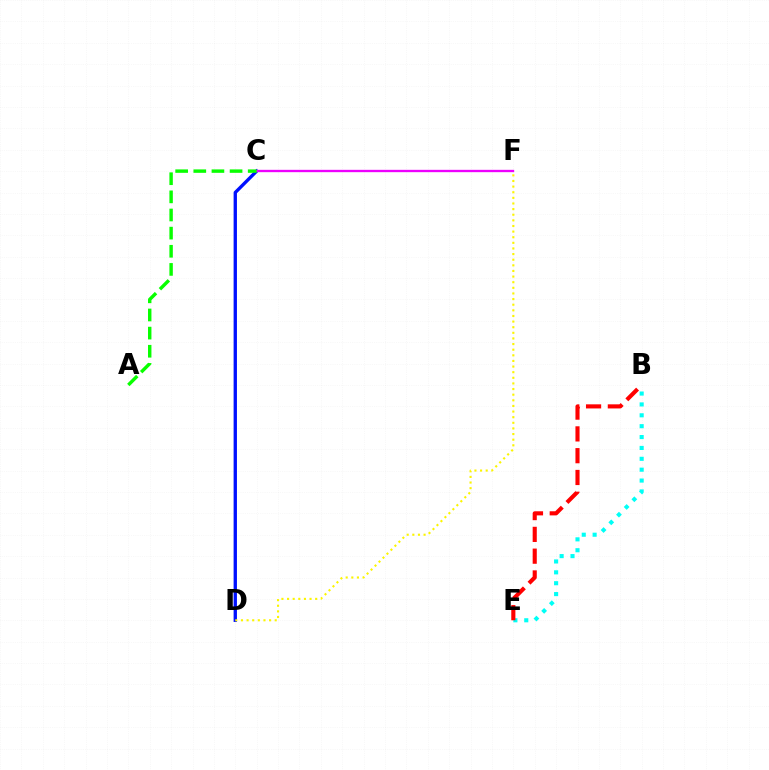{('C', 'D'): [{'color': '#0010ff', 'line_style': 'solid', 'thickness': 2.4}], ('B', 'E'): [{'color': '#00fff6', 'line_style': 'dotted', 'thickness': 2.96}, {'color': '#ff0000', 'line_style': 'dashed', 'thickness': 2.96}], ('D', 'F'): [{'color': '#fcf500', 'line_style': 'dotted', 'thickness': 1.53}], ('C', 'F'): [{'color': '#ee00ff', 'line_style': 'solid', 'thickness': 1.69}], ('A', 'C'): [{'color': '#08ff00', 'line_style': 'dashed', 'thickness': 2.46}]}